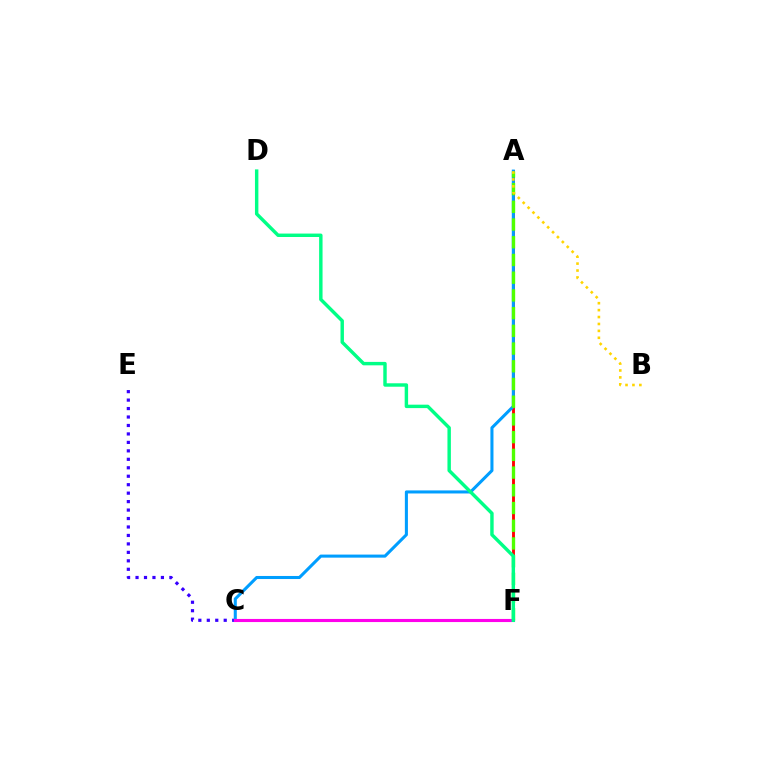{('C', 'E'): [{'color': '#3700ff', 'line_style': 'dotted', 'thickness': 2.3}], ('A', 'F'): [{'color': '#ff0000', 'line_style': 'solid', 'thickness': 2.07}, {'color': '#4fff00', 'line_style': 'dashed', 'thickness': 2.41}], ('A', 'C'): [{'color': '#009eff', 'line_style': 'solid', 'thickness': 2.2}], ('C', 'F'): [{'color': '#ff00ed', 'line_style': 'solid', 'thickness': 2.24}], ('D', 'F'): [{'color': '#00ff86', 'line_style': 'solid', 'thickness': 2.47}], ('A', 'B'): [{'color': '#ffd500', 'line_style': 'dotted', 'thickness': 1.88}]}